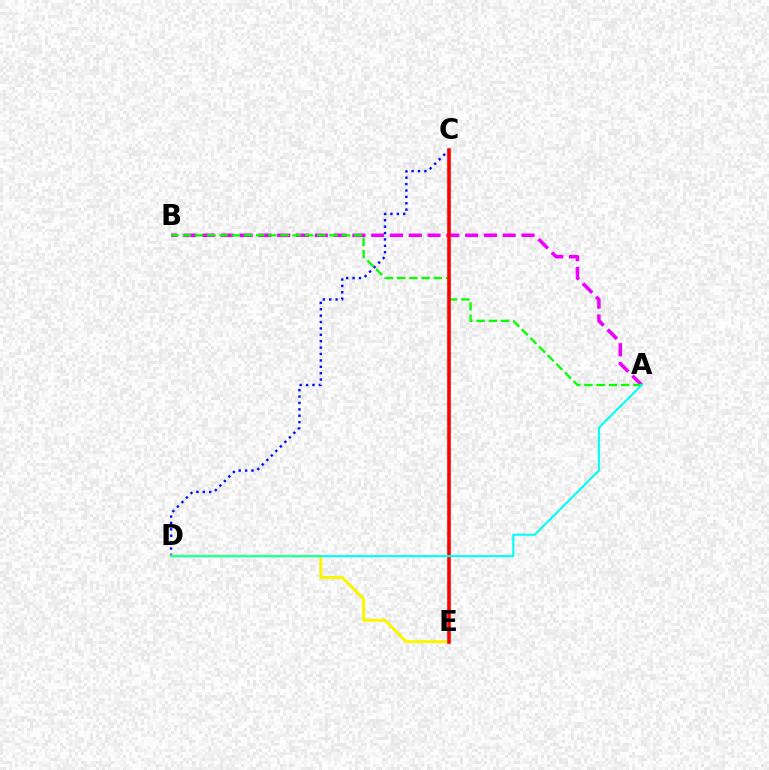{('C', 'D'): [{'color': '#0010ff', 'line_style': 'dotted', 'thickness': 1.74}], ('A', 'B'): [{'color': '#ee00ff', 'line_style': 'dashed', 'thickness': 2.55}, {'color': '#08ff00', 'line_style': 'dashed', 'thickness': 1.66}], ('D', 'E'): [{'color': '#fcf500', 'line_style': 'solid', 'thickness': 2.16}], ('C', 'E'): [{'color': '#ff0000', 'line_style': 'solid', 'thickness': 2.6}], ('A', 'D'): [{'color': '#00fff6', 'line_style': 'solid', 'thickness': 1.51}]}